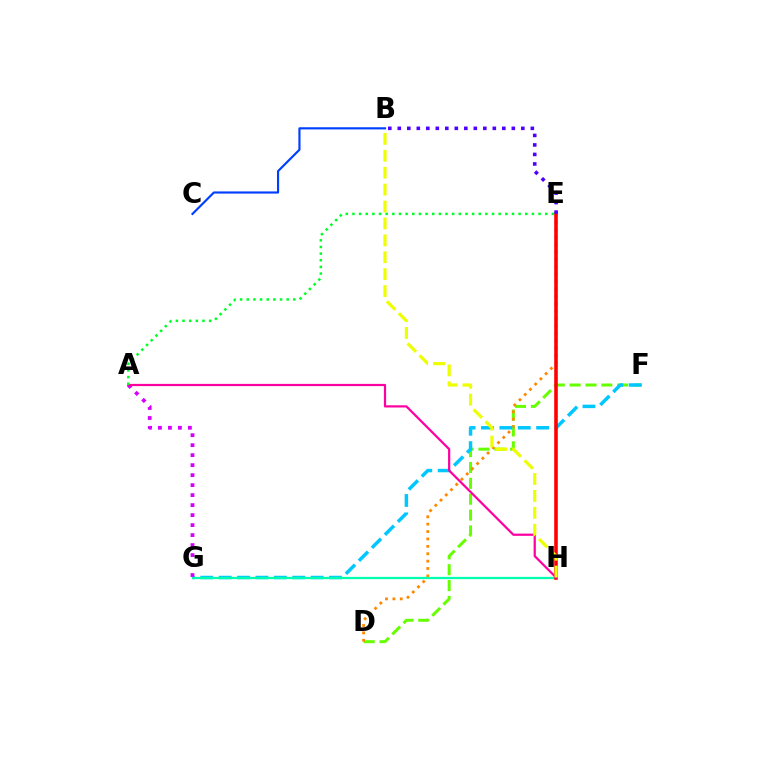{('D', 'F'): [{'color': '#66ff00', 'line_style': 'dashed', 'thickness': 2.16}], ('D', 'E'): [{'color': '#ff8800', 'line_style': 'dotted', 'thickness': 2.01}], ('B', 'C'): [{'color': '#003fff', 'line_style': 'solid', 'thickness': 1.55}], ('F', 'G'): [{'color': '#00c7ff', 'line_style': 'dashed', 'thickness': 2.5}], ('G', 'H'): [{'color': '#00ffaf', 'line_style': 'solid', 'thickness': 1.63}], ('E', 'H'): [{'color': '#ff0000', 'line_style': 'solid', 'thickness': 2.58}], ('A', 'G'): [{'color': '#d600ff', 'line_style': 'dotted', 'thickness': 2.72}], ('B', 'E'): [{'color': '#4f00ff', 'line_style': 'dotted', 'thickness': 2.58}], ('A', 'H'): [{'color': '#ff00a0', 'line_style': 'solid', 'thickness': 1.6}], ('B', 'H'): [{'color': '#eeff00', 'line_style': 'dashed', 'thickness': 2.3}], ('A', 'E'): [{'color': '#00ff27', 'line_style': 'dotted', 'thickness': 1.81}]}